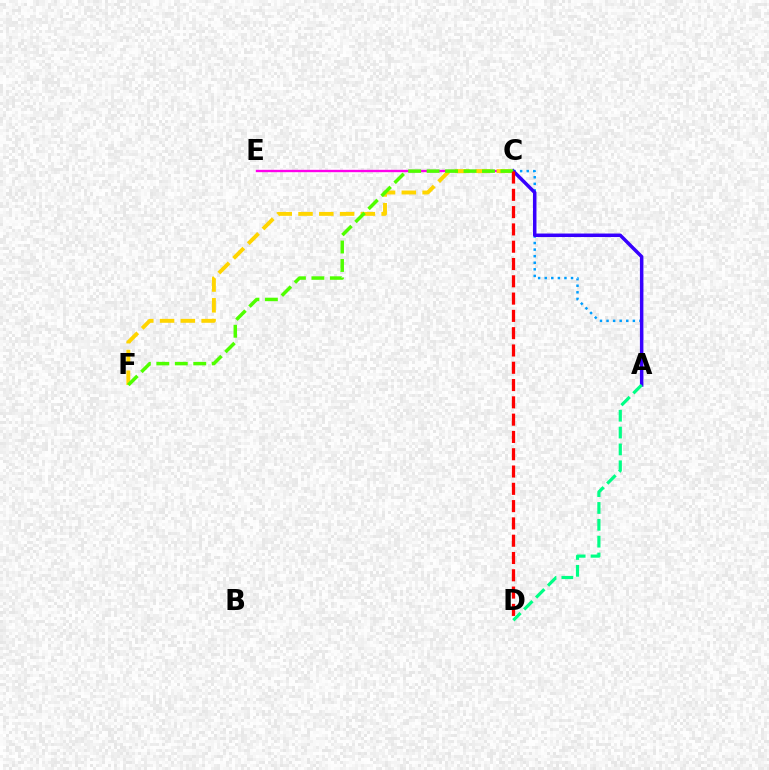{('C', 'E'): [{'color': '#ff00ed', 'line_style': 'solid', 'thickness': 1.7}], ('A', 'C'): [{'color': '#009eff', 'line_style': 'dotted', 'thickness': 1.79}, {'color': '#3700ff', 'line_style': 'solid', 'thickness': 2.52}], ('C', 'F'): [{'color': '#ffd500', 'line_style': 'dashed', 'thickness': 2.82}, {'color': '#4fff00', 'line_style': 'dashed', 'thickness': 2.51}], ('C', 'D'): [{'color': '#ff0000', 'line_style': 'dashed', 'thickness': 2.35}], ('A', 'D'): [{'color': '#00ff86', 'line_style': 'dashed', 'thickness': 2.29}]}